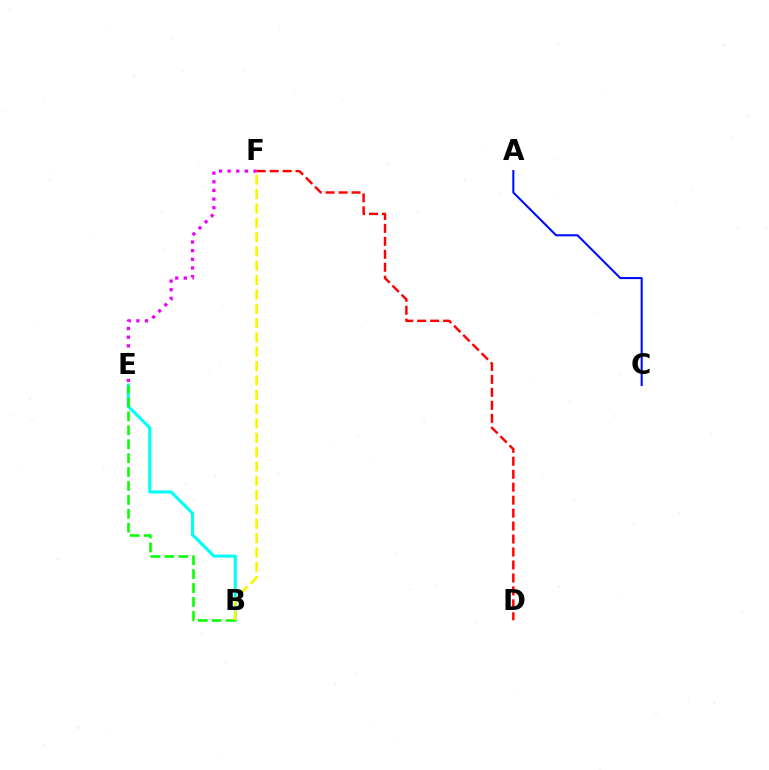{('B', 'E'): [{'color': '#00fff6', 'line_style': 'solid', 'thickness': 2.22}, {'color': '#08ff00', 'line_style': 'dashed', 'thickness': 1.89}], ('B', 'F'): [{'color': '#fcf500', 'line_style': 'dashed', 'thickness': 1.95}], ('E', 'F'): [{'color': '#ee00ff', 'line_style': 'dotted', 'thickness': 2.35}], ('A', 'C'): [{'color': '#0010ff', 'line_style': 'solid', 'thickness': 1.51}], ('D', 'F'): [{'color': '#ff0000', 'line_style': 'dashed', 'thickness': 1.76}]}